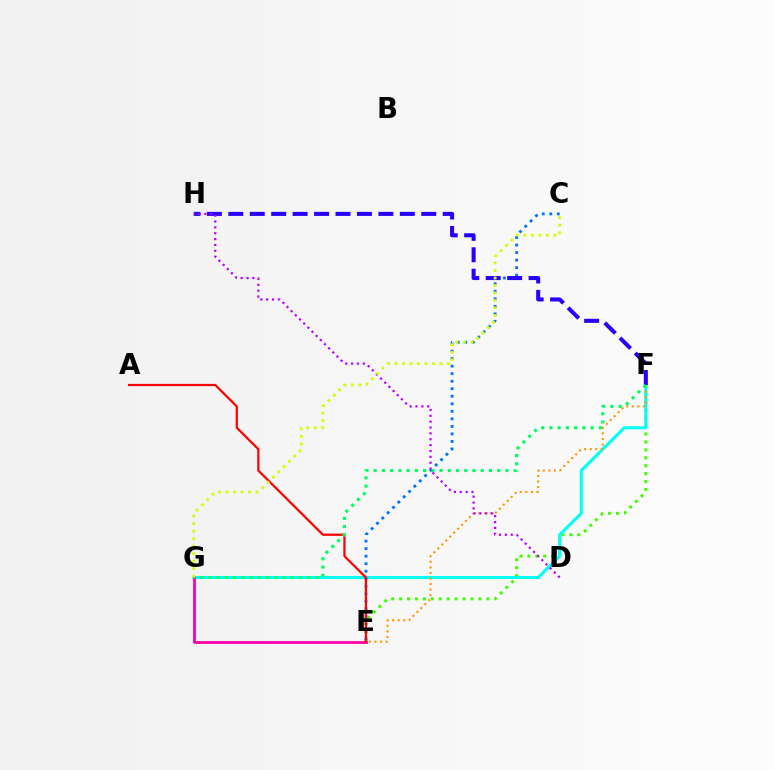{('E', 'F'): [{'color': '#3dff00', 'line_style': 'dotted', 'thickness': 2.15}, {'color': '#ff9400', 'line_style': 'dotted', 'thickness': 1.51}], ('F', 'G'): [{'color': '#00fff6', 'line_style': 'solid', 'thickness': 2.2}, {'color': '#00ff5c', 'line_style': 'dotted', 'thickness': 2.24}], ('C', 'E'): [{'color': '#0074ff', 'line_style': 'dotted', 'thickness': 2.05}], ('E', 'G'): [{'color': '#ff00ac', 'line_style': 'solid', 'thickness': 2.03}], ('F', 'H'): [{'color': '#2500ff', 'line_style': 'dashed', 'thickness': 2.91}], ('A', 'E'): [{'color': '#ff0000', 'line_style': 'solid', 'thickness': 1.61}], ('D', 'H'): [{'color': '#b900ff', 'line_style': 'dotted', 'thickness': 1.59}], ('C', 'G'): [{'color': '#d1ff00', 'line_style': 'dotted', 'thickness': 2.03}]}